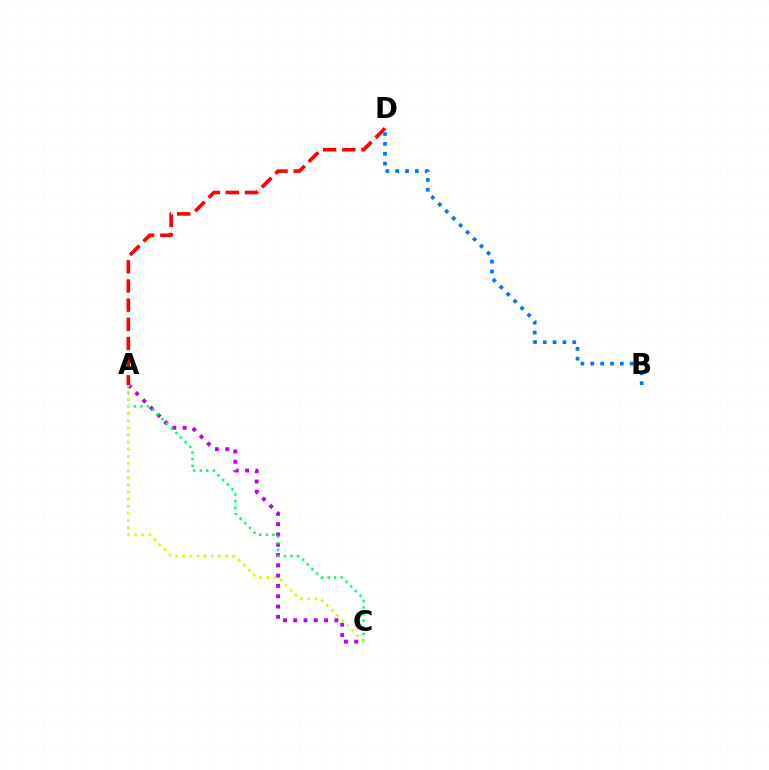{('A', 'C'): [{'color': '#b900ff', 'line_style': 'dotted', 'thickness': 2.8}, {'color': '#00ff5c', 'line_style': 'dotted', 'thickness': 1.79}, {'color': '#d1ff00', 'line_style': 'dotted', 'thickness': 1.94}], ('B', 'D'): [{'color': '#0074ff', 'line_style': 'dotted', 'thickness': 2.68}], ('A', 'D'): [{'color': '#ff0000', 'line_style': 'dashed', 'thickness': 2.6}]}